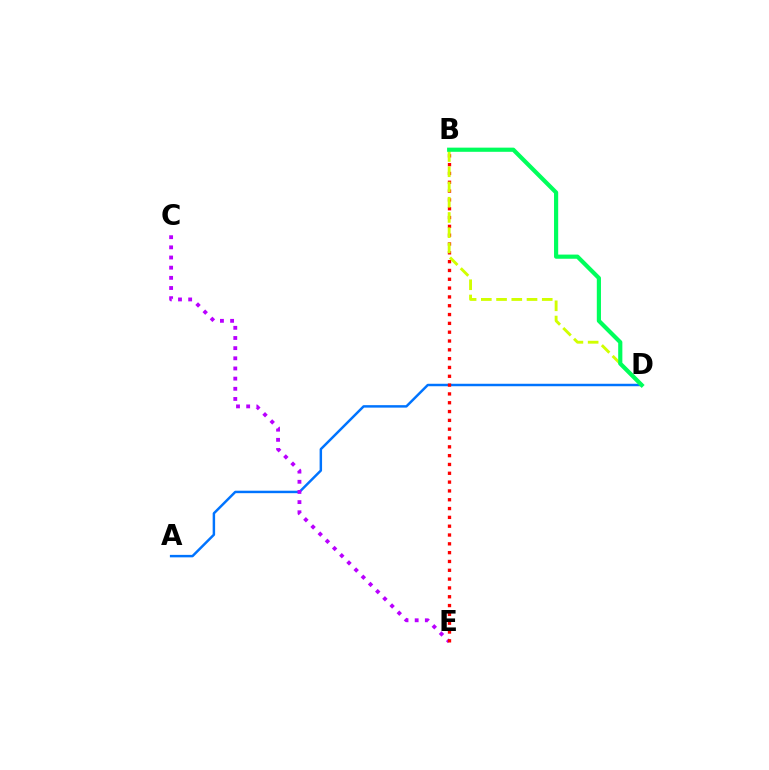{('A', 'D'): [{'color': '#0074ff', 'line_style': 'solid', 'thickness': 1.78}], ('C', 'E'): [{'color': '#b900ff', 'line_style': 'dotted', 'thickness': 2.76}], ('B', 'E'): [{'color': '#ff0000', 'line_style': 'dotted', 'thickness': 2.4}], ('B', 'D'): [{'color': '#d1ff00', 'line_style': 'dashed', 'thickness': 2.07}, {'color': '#00ff5c', 'line_style': 'solid', 'thickness': 3.0}]}